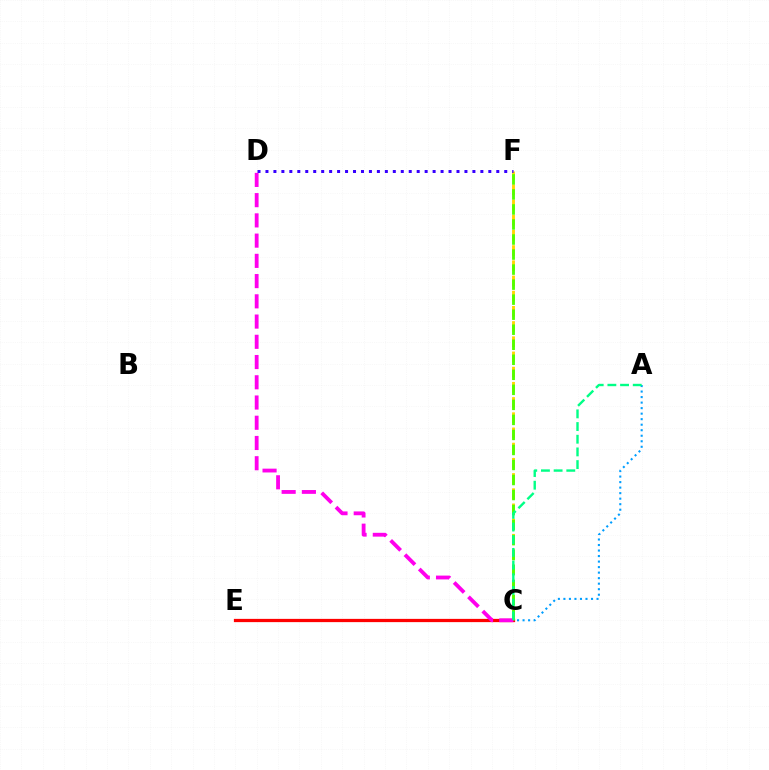{('A', 'C'): [{'color': '#009eff', 'line_style': 'dotted', 'thickness': 1.5}, {'color': '#00ff86', 'line_style': 'dashed', 'thickness': 1.72}], ('C', 'F'): [{'color': '#ffd500', 'line_style': 'dashed', 'thickness': 2.06}, {'color': '#4fff00', 'line_style': 'dashed', 'thickness': 2.04}], ('C', 'E'): [{'color': '#ff0000', 'line_style': 'solid', 'thickness': 2.34}], ('C', 'D'): [{'color': '#ff00ed', 'line_style': 'dashed', 'thickness': 2.75}], ('D', 'F'): [{'color': '#3700ff', 'line_style': 'dotted', 'thickness': 2.16}]}